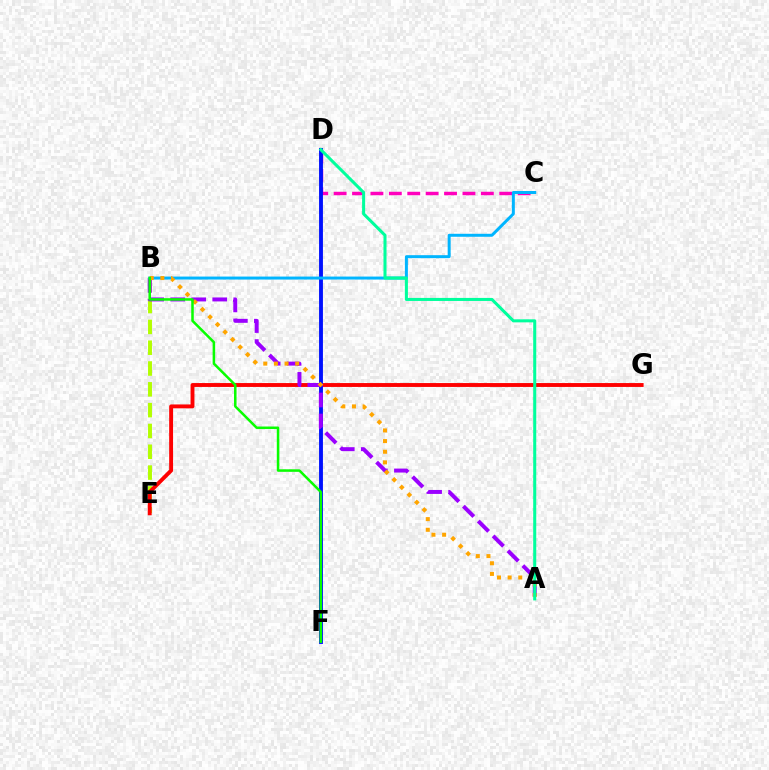{('B', 'E'): [{'color': '#b3ff00', 'line_style': 'dashed', 'thickness': 2.83}], ('C', 'D'): [{'color': '#ff00bd', 'line_style': 'dashed', 'thickness': 2.5}], ('E', 'G'): [{'color': '#ff0000', 'line_style': 'solid', 'thickness': 2.8}], ('D', 'F'): [{'color': '#0010ff', 'line_style': 'solid', 'thickness': 2.78}], ('A', 'B'): [{'color': '#9b00ff', 'line_style': 'dashed', 'thickness': 2.85}, {'color': '#ffa500', 'line_style': 'dotted', 'thickness': 2.89}], ('B', 'C'): [{'color': '#00b5ff', 'line_style': 'solid', 'thickness': 2.15}], ('A', 'D'): [{'color': '#00ff9d', 'line_style': 'solid', 'thickness': 2.19}], ('B', 'F'): [{'color': '#08ff00', 'line_style': 'solid', 'thickness': 1.82}]}